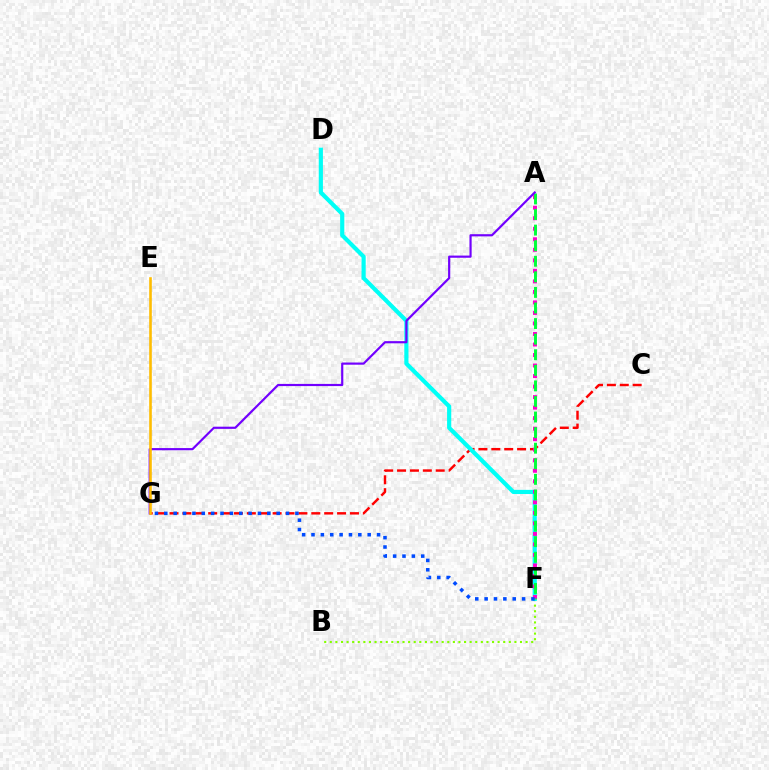{('C', 'G'): [{'color': '#ff0000', 'line_style': 'dashed', 'thickness': 1.75}], ('B', 'F'): [{'color': '#84ff00', 'line_style': 'dotted', 'thickness': 1.52}], ('D', 'F'): [{'color': '#00fff6', 'line_style': 'solid', 'thickness': 3.0}], ('A', 'F'): [{'color': '#ff00cf', 'line_style': 'dotted', 'thickness': 2.86}, {'color': '#00ff39', 'line_style': 'dashed', 'thickness': 2.12}], ('A', 'G'): [{'color': '#7200ff', 'line_style': 'solid', 'thickness': 1.57}], ('E', 'G'): [{'color': '#ffbd00', 'line_style': 'solid', 'thickness': 1.88}], ('F', 'G'): [{'color': '#004bff', 'line_style': 'dotted', 'thickness': 2.54}]}